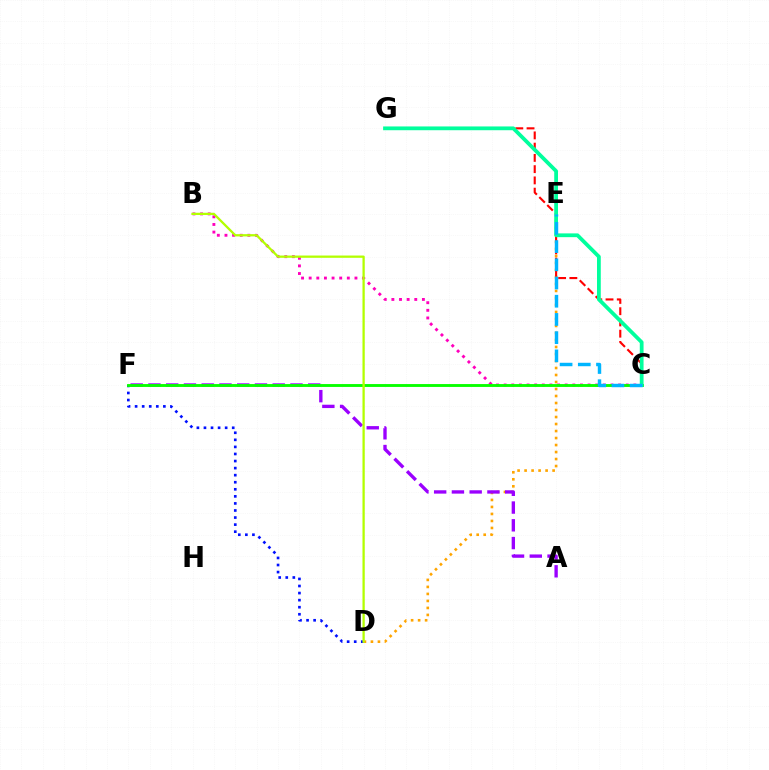{('D', 'E'): [{'color': '#ffa500', 'line_style': 'dotted', 'thickness': 1.9}], ('D', 'F'): [{'color': '#0010ff', 'line_style': 'dotted', 'thickness': 1.92}], ('B', 'C'): [{'color': '#ff00bd', 'line_style': 'dotted', 'thickness': 2.07}], ('A', 'F'): [{'color': '#9b00ff', 'line_style': 'dashed', 'thickness': 2.41}], ('C', 'F'): [{'color': '#08ff00', 'line_style': 'solid', 'thickness': 2.07}], ('C', 'G'): [{'color': '#ff0000', 'line_style': 'dashed', 'thickness': 1.53}, {'color': '#00ff9d', 'line_style': 'solid', 'thickness': 2.72}], ('C', 'E'): [{'color': '#00b5ff', 'line_style': 'dashed', 'thickness': 2.47}], ('B', 'D'): [{'color': '#b3ff00', 'line_style': 'solid', 'thickness': 1.64}]}